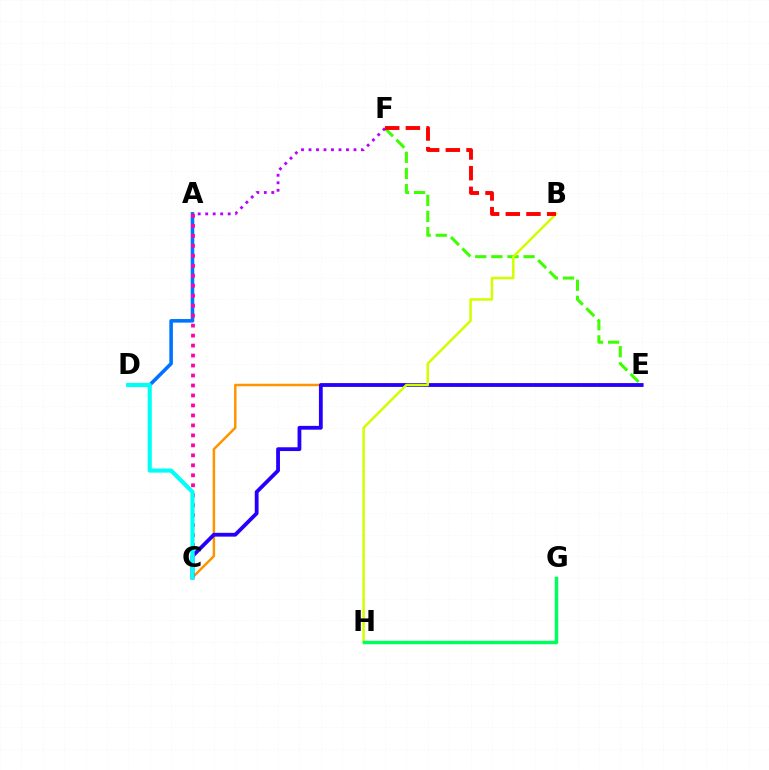{('C', 'E'): [{'color': '#ff9400', 'line_style': 'solid', 'thickness': 1.79}, {'color': '#2500ff', 'line_style': 'solid', 'thickness': 2.74}], ('A', 'D'): [{'color': '#0074ff', 'line_style': 'solid', 'thickness': 2.58}], ('E', 'F'): [{'color': '#3dff00', 'line_style': 'dashed', 'thickness': 2.19}], ('A', 'C'): [{'color': '#ff00ac', 'line_style': 'dotted', 'thickness': 2.71}], ('C', 'D'): [{'color': '#00fff6', 'line_style': 'solid', 'thickness': 2.99}], ('A', 'F'): [{'color': '#b900ff', 'line_style': 'dotted', 'thickness': 2.04}], ('B', 'H'): [{'color': '#d1ff00', 'line_style': 'solid', 'thickness': 1.81}], ('B', 'F'): [{'color': '#ff0000', 'line_style': 'dashed', 'thickness': 2.81}], ('G', 'H'): [{'color': '#00ff5c', 'line_style': 'solid', 'thickness': 2.5}]}